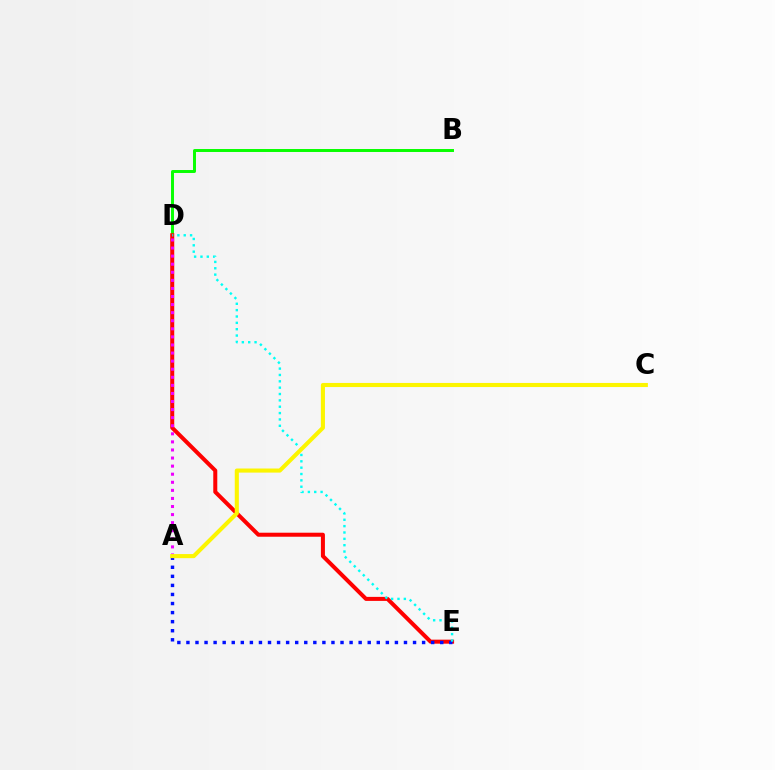{('B', 'D'): [{'color': '#08ff00', 'line_style': 'solid', 'thickness': 2.13}], ('D', 'E'): [{'color': '#ff0000', 'line_style': 'solid', 'thickness': 2.89}, {'color': '#00fff6', 'line_style': 'dotted', 'thickness': 1.73}], ('A', 'D'): [{'color': '#ee00ff', 'line_style': 'dotted', 'thickness': 2.19}], ('A', 'E'): [{'color': '#0010ff', 'line_style': 'dotted', 'thickness': 2.46}], ('A', 'C'): [{'color': '#fcf500', 'line_style': 'solid', 'thickness': 2.94}]}